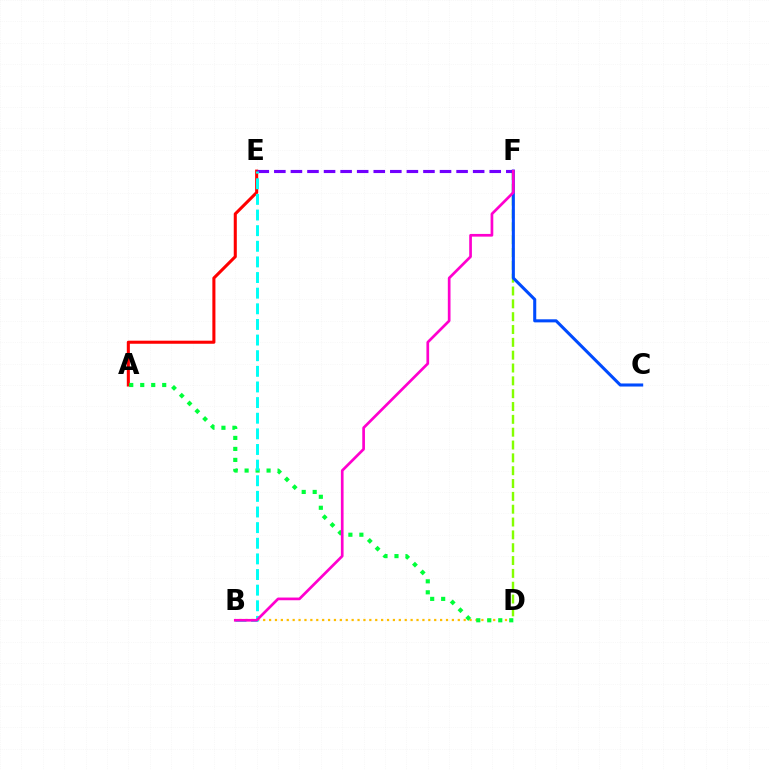{('D', 'F'): [{'color': '#84ff00', 'line_style': 'dashed', 'thickness': 1.74}], ('A', 'E'): [{'color': '#ff0000', 'line_style': 'solid', 'thickness': 2.21}], ('B', 'D'): [{'color': '#ffbd00', 'line_style': 'dotted', 'thickness': 1.6}], ('C', 'F'): [{'color': '#004bff', 'line_style': 'solid', 'thickness': 2.21}], ('A', 'D'): [{'color': '#00ff39', 'line_style': 'dotted', 'thickness': 2.99}], ('E', 'F'): [{'color': '#7200ff', 'line_style': 'dashed', 'thickness': 2.25}], ('B', 'E'): [{'color': '#00fff6', 'line_style': 'dashed', 'thickness': 2.12}], ('B', 'F'): [{'color': '#ff00cf', 'line_style': 'solid', 'thickness': 1.94}]}